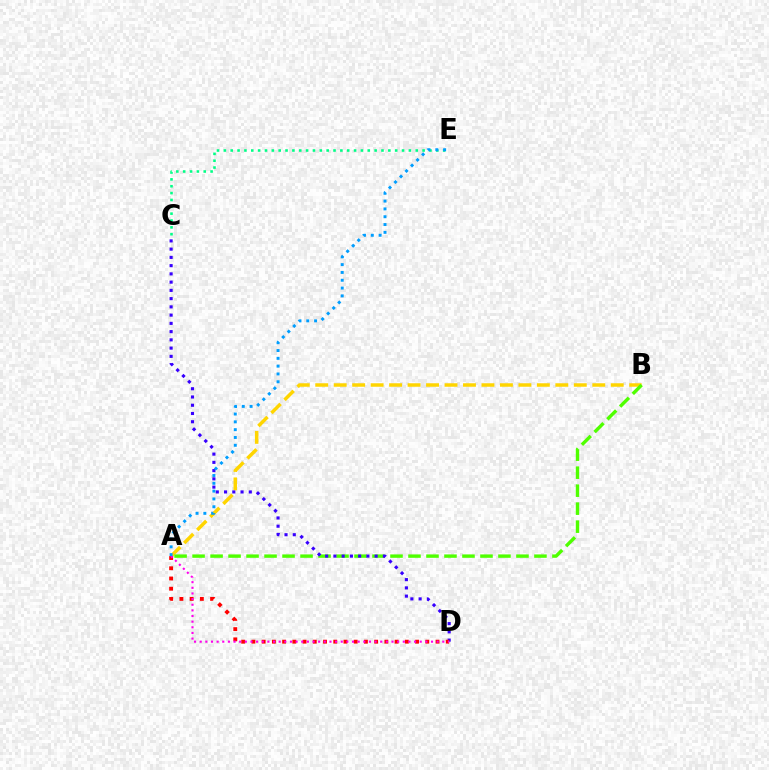{('A', 'B'): [{'color': '#ffd500', 'line_style': 'dashed', 'thickness': 2.51}, {'color': '#4fff00', 'line_style': 'dashed', 'thickness': 2.44}], ('C', 'D'): [{'color': '#3700ff', 'line_style': 'dotted', 'thickness': 2.24}], ('C', 'E'): [{'color': '#00ff86', 'line_style': 'dotted', 'thickness': 1.86}], ('A', 'D'): [{'color': '#ff0000', 'line_style': 'dotted', 'thickness': 2.78}, {'color': '#ff00ed', 'line_style': 'dotted', 'thickness': 1.53}], ('A', 'E'): [{'color': '#009eff', 'line_style': 'dotted', 'thickness': 2.12}]}